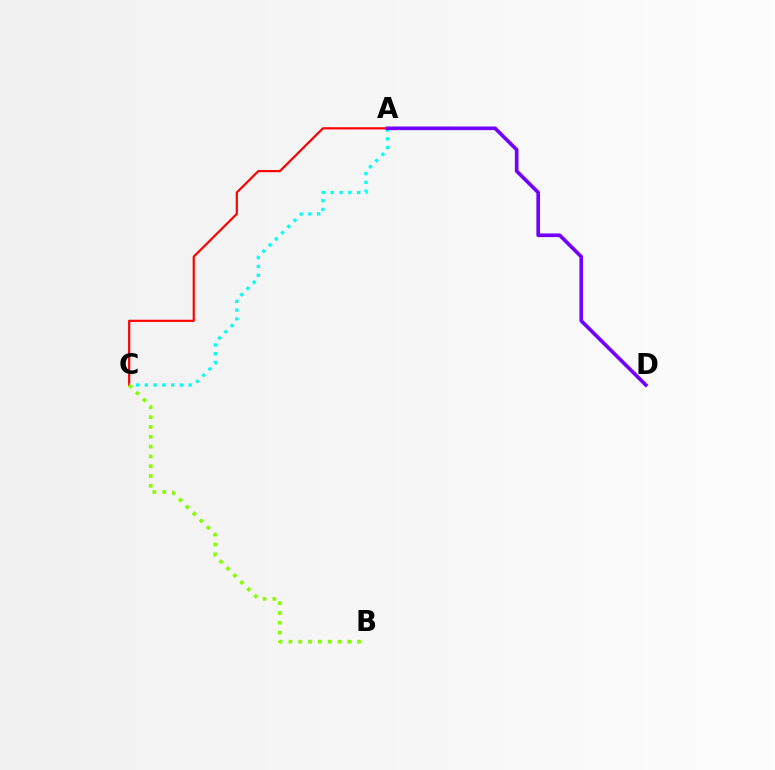{('A', 'C'): [{'color': '#ff0000', 'line_style': 'solid', 'thickness': 1.58}, {'color': '#00fff6', 'line_style': 'dotted', 'thickness': 2.38}], ('A', 'D'): [{'color': '#7200ff', 'line_style': 'solid', 'thickness': 2.63}], ('B', 'C'): [{'color': '#84ff00', 'line_style': 'dotted', 'thickness': 2.67}]}